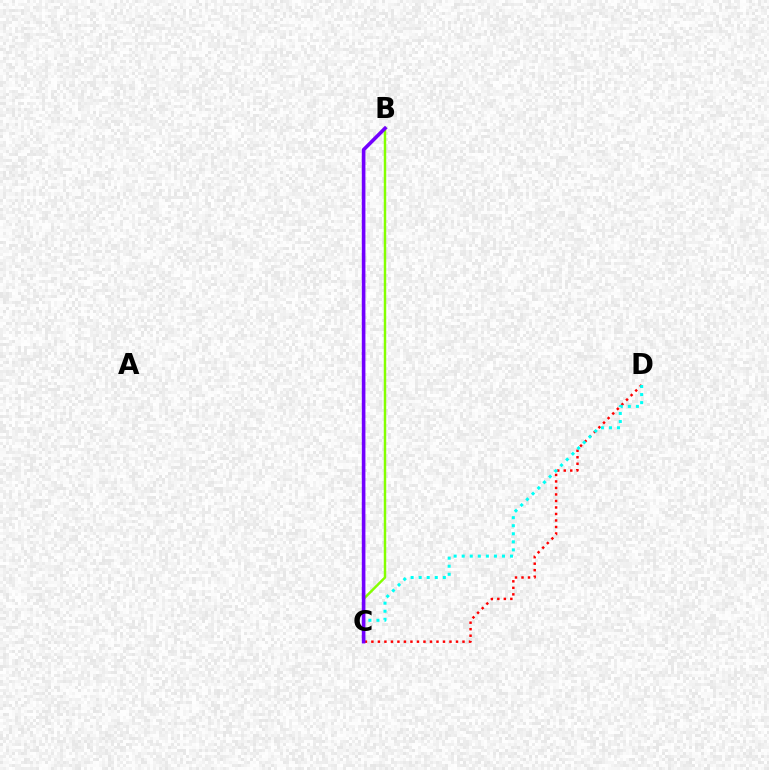{('C', 'D'): [{'color': '#ff0000', 'line_style': 'dotted', 'thickness': 1.77}, {'color': '#00fff6', 'line_style': 'dotted', 'thickness': 2.19}], ('B', 'C'): [{'color': '#84ff00', 'line_style': 'solid', 'thickness': 1.77}, {'color': '#7200ff', 'line_style': 'solid', 'thickness': 2.6}]}